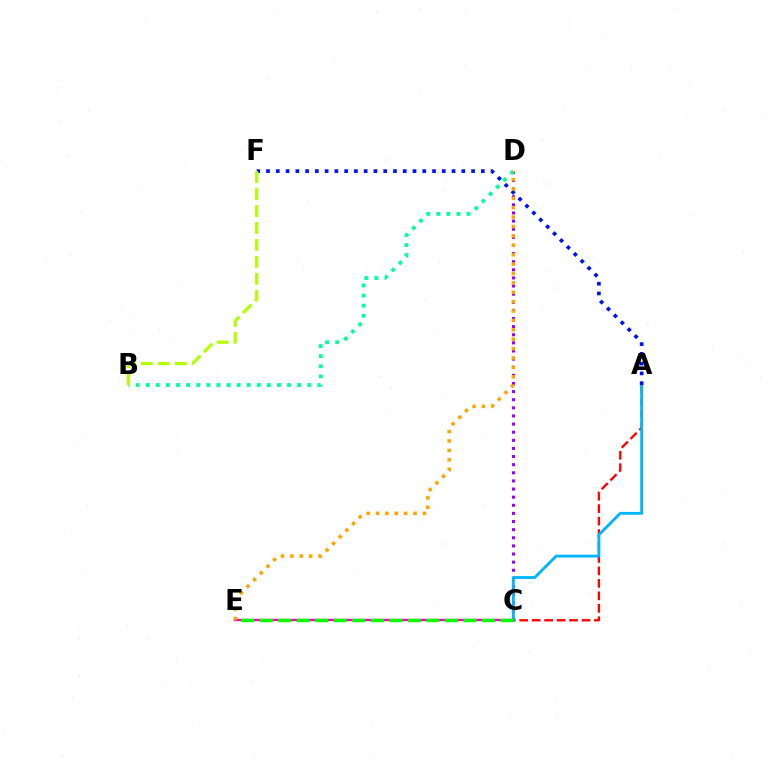{('C', 'E'): [{'color': '#ff00bd', 'line_style': 'solid', 'thickness': 1.69}, {'color': '#08ff00', 'line_style': 'dashed', 'thickness': 2.52}], ('C', 'D'): [{'color': '#9b00ff', 'line_style': 'dotted', 'thickness': 2.21}], ('A', 'C'): [{'color': '#ff0000', 'line_style': 'dashed', 'thickness': 1.69}, {'color': '#00b5ff', 'line_style': 'solid', 'thickness': 2.05}], ('B', 'D'): [{'color': '#00ff9d', 'line_style': 'dotted', 'thickness': 2.74}], ('A', 'F'): [{'color': '#0010ff', 'line_style': 'dotted', 'thickness': 2.65}], ('D', 'E'): [{'color': '#ffa500', 'line_style': 'dotted', 'thickness': 2.55}], ('B', 'F'): [{'color': '#b3ff00', 'line_style': 'dashed', 'thickness': 2.3}]}